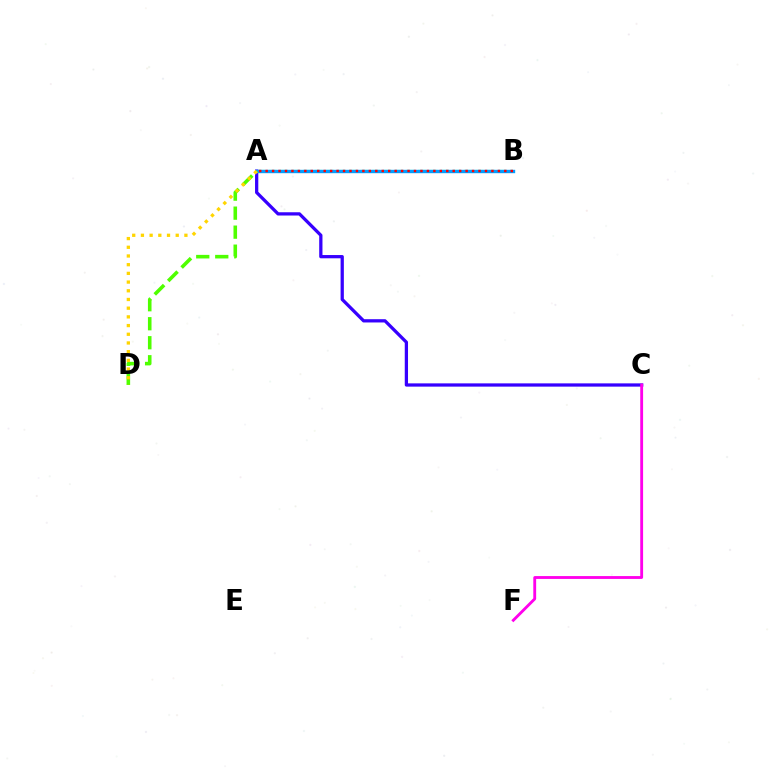{('A', 'C'): [{'color': '#3700ff', 'line_style': 'solid', 'thickness': 2.35}], ('A', 'B'): [{'color': '#00ff86', 'line_style': 'dashed', 'thickness': 1.56}, {'color': '#009eff', 'line_style': 'solid', 'thickness': 2.43}, {'color': '#ff0000', 'line_style': 'dotted', 'thickness': 1.75}], ('A', 'D'): [{'color': '#4fff00', 'line_style': 'dashed', 'thickness': 2.58}, {'color': '#ffd500', 'line_style': 'dotted', 'thickness': 2.36}], ('C', 'F'): [{'color': '#ff00ed', 'line_style': 'solid', 'thickness': 2.05}]}